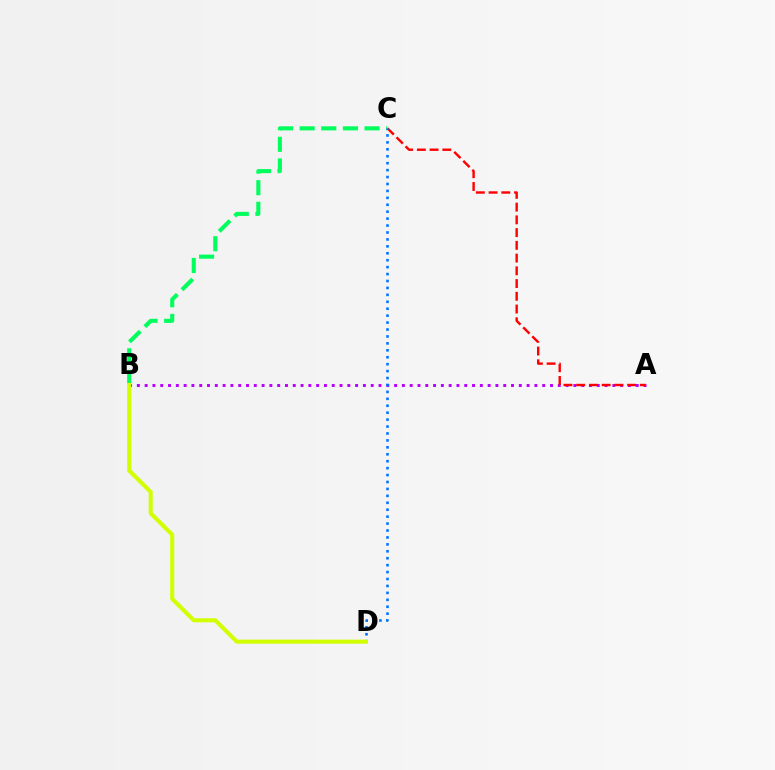{('A', 'B'): [{'color': '#b900ff', 'line_style': 'dotted', 'thickness': 2.12}], ('A', 'C'): [{'color': '#ff0000', 'line_style': 'dashed', 'thickness': 1.73}], ('B', 'C'): [{'color': '#00ff5c', 'line_style': 'dashed', 'thickness': 2.94}], ('C', 'D'): [{'color': '#0074ff', 'line_style': 'dotted', 'thickness': 1.88}], ('B', 'D'): [{'color': '#d1ff00', 'line_style': 'solid', 'thickness': 2.93}]}